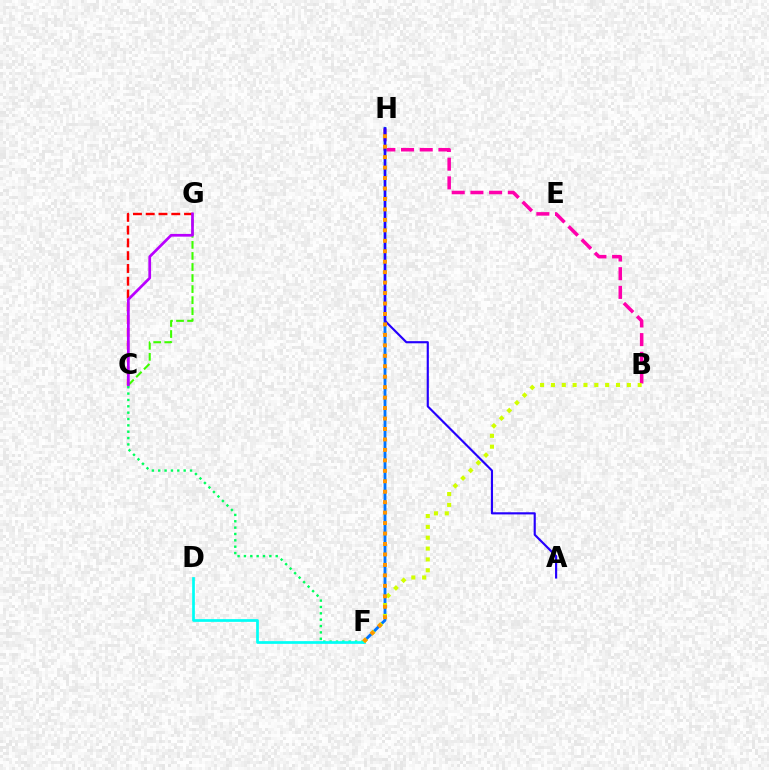{('C', 'G'): [{'color': '#3dff00', 'line_style': 'dashed', 'thickness': 1.5}, {'color': '#ff0000', 'line_style': 'dashed', 'thickness': 1.74}, {'color': '#b900ff', 'line_style': 'solid', 'thickness': 1.96}], ('B', 'H'): [{'color': '#ff00ac', 'line_style': 'dashed', 'thickness': 2.54}], ('F', 'H'): [{'color': '#0074ff', 'line_style': 'solid', 'thickness': 2.06}, {'color': '#ff9400', 'line_style': 'dotted', 'thickness': 2.84}], ('C', 'F'): [{'color': '#00ff5c', 'line_style': 'dotted', 'thickness': 1.73}], ('D', 'F'): [{'color': '#00fff6', 'line_style': 'solid', 'thickness': 1.96}], ('A', 'H'): [{'color': '#2500ff', 'line_style': 'solid', 'thickness': 1.55}], ('B', 'F'): [{'color': '#d1ff00', 'line_style': 'dotted', 'thickness': 2.95}]}